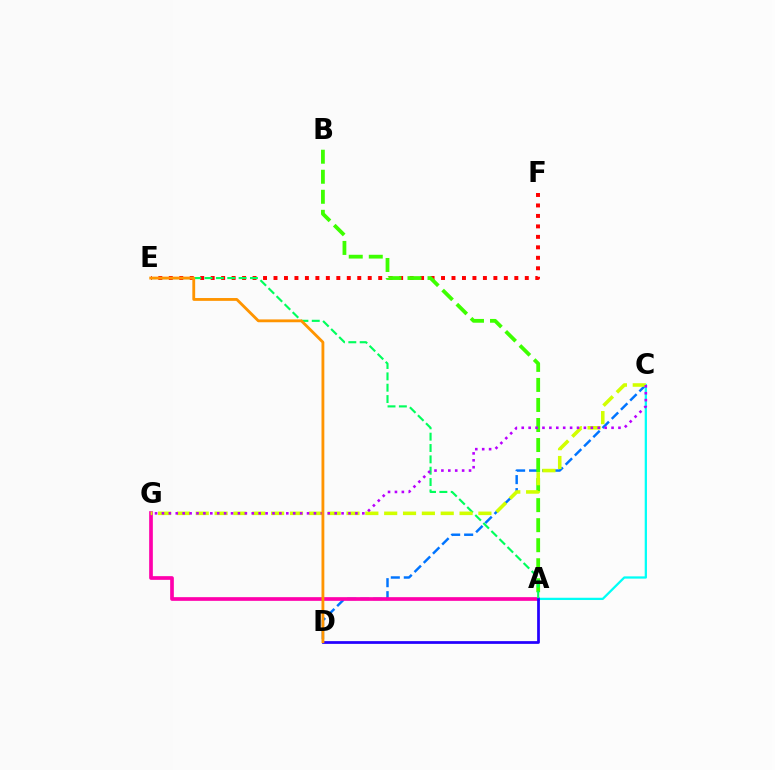{('C', 'D'): [{'color': '#0074ff', 'line_style': 'dashed', 'thickness': 1.77}], ('E', 'F'): [{'color': '#ff0000', 'line_style': 'dotted', 'thickness': 2.84}], ('A', 'B'): [{'color': '#3dff00', 'line_style': 'dashed', 'thickness': 2.72}], ('A', 'G'): [{'color': '#ff00ac', 'line_style': 'solid', 'thickness': 2.65}], ('A', 'E'): [{'color': '#00ff5c', 'line_style': 'dashed', 'thickness': 1.54}], ('A', 'C'): [{'color': '#00fff6', 'line_style': 'solid', 'thickness': 1.63}], ('C', 'G'): [{'color': '#d1ff00', 'line_style': 'dashed', 'thickness': 2.56}, {'color': '#b900ff', 'line_style': 'dotted', 'thickness': 1.88}], ('A', 'D'): [{'color': '#2500ff', 'line_style': 'solid', 'thickness': 1.97}], ('D', 'E'): [{'color': '#ff9400', 'line_style': 'solid', 'thickness': 2.04}]}